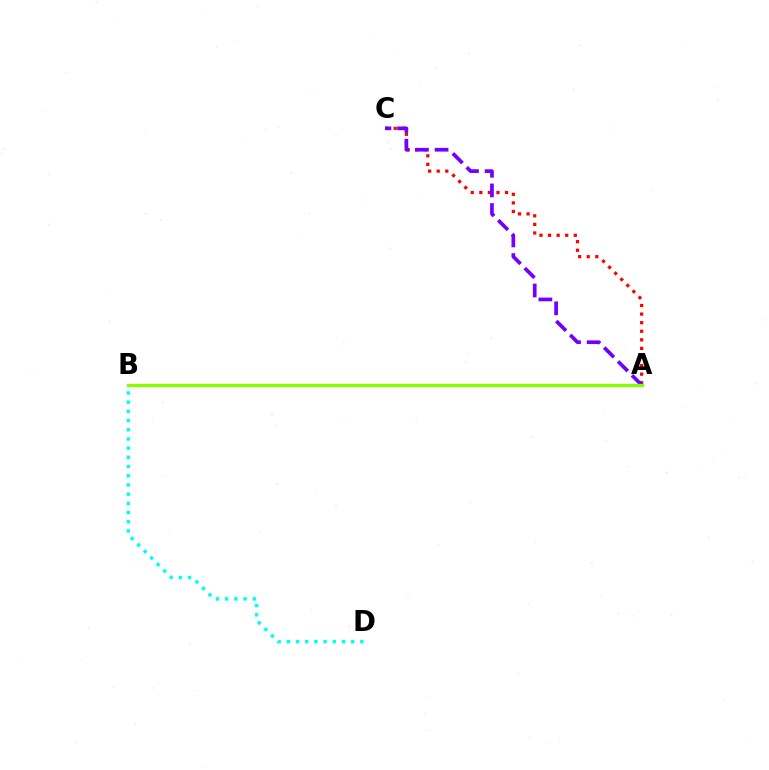{('A', 'C'): [{'color': '#ff0000', 'line_style': 'dotted', 'thickness': 2.33}, {'color': '#7200ff', 'line_style': 'dashed', 'thickness': 2.67}], ('B', 'D'): [{'color': '#00fff6', 'line_style': 'dotted', 'thickness': 2.5}], ('A', 'B'): [{'color': '#84ff00', 'line_style': 'solid', 'thickness': 2.36}]}